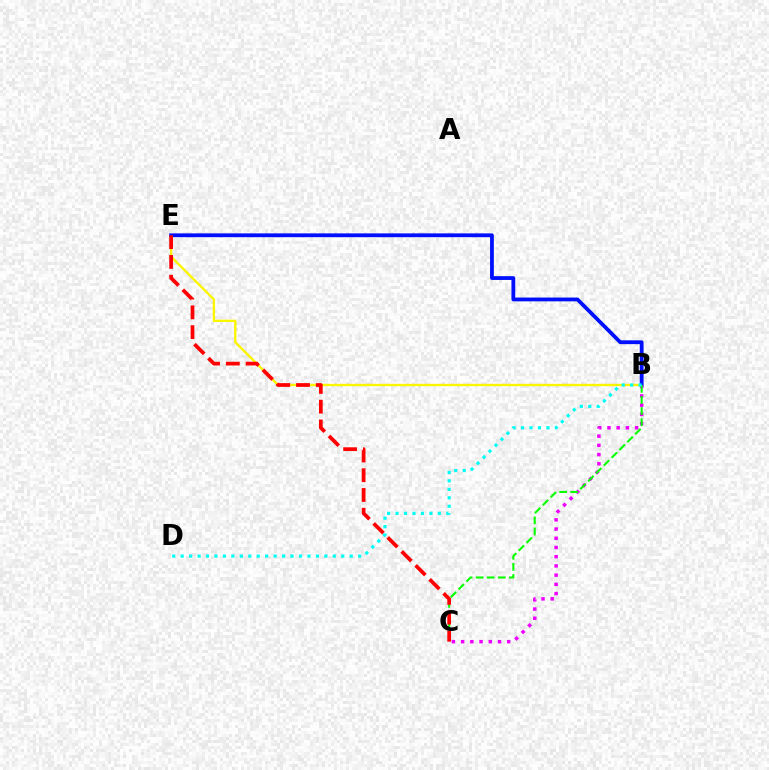{('B', 'E'): [{'color': '#fcf500', 'line_style': 'solid', 'thickness': 1.7}, {'color': '#0010ff', 'line_style': 'solid', 'thickness': 2.74}], ('B', 'C'): [{'color': '#ee00ff', 'line_style': 'dotted', 'thickness': 2.5}, {'color': '#08ff00', 'line_style': 'dashed', 'thickness': 1.5}], ('C', 'E'): [{'color': '#ff0000', 'line_style': 'dashed', 'thickness': 2.68}], ('B', 'D'): [{'color': '#00fff6', 'line_style': 'dotted', 'thickness': 2.3}]}